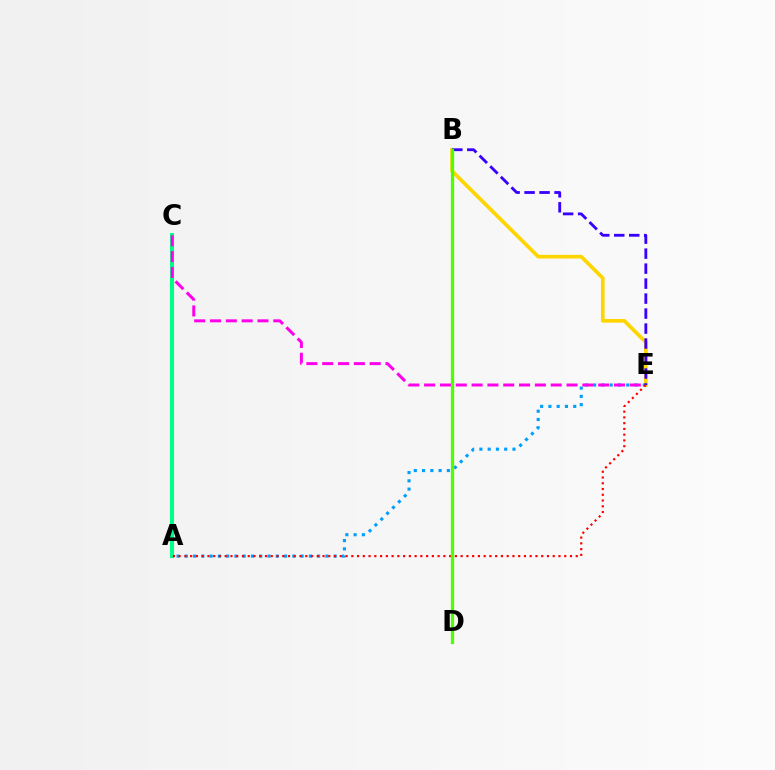{('A', 'C'): [{'color': '#00ff86', 'line_style': 'solid', 'thickness': 2.92}], ('B', 'E'): [{'color': '#ffd500', 'line_style': 'solid', 'thickness': 2.64}, {'color': '#3700ff', 'line_style': 'dashed', 'thickness': 2.04}], ('A', 'E'): [{'color': '#009eff', 'line_style': 'dotted', 'thickness': 2.25}, {'color': '#ff0000', 'line_style': 'dotted', 'thickness': 1.56}], ('B', 'D'): [{'color': '#4fff00', 'line_style': 'solid', 'thickness': 2.36}], ('C', 'E'): [{'color': '#ff00ed', 'line_style': 'dashed', 'thickness': 2.15}]}